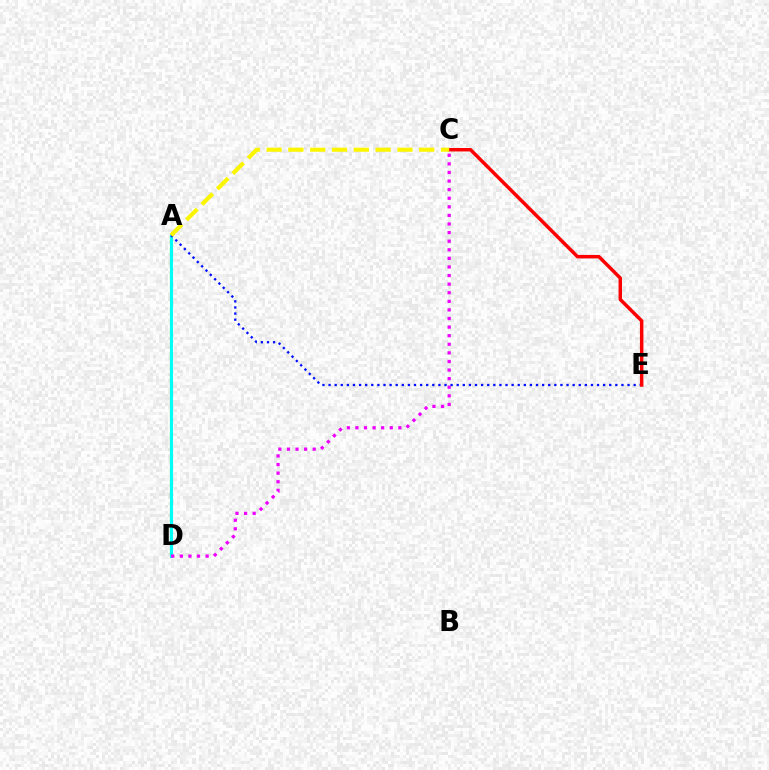{('A', 'D'): [{'color': '#08ff00', 'line_style': 'dashed', 'thickness': 1.57}, {'color': '#00fff6', 'line_style': 'solid', 'thickness': 2.21}], ('C', 'D'): [{'color': '#ee00ff', 'line_style': 'dotted', 'thickness': 2.33}], ('A', 'E'): [{'color': '#0010ff', 'line_style': 'dotted', 'thickness': 1.66}], ('C', 'E'): [{'color': '#ff0000', 'line_style': 'solid', 'thickness': 2.5}], ('A', 'C'): [{'color': '#fcf500', 'line_style': 'dashed', 'thickness': 2.96}]}